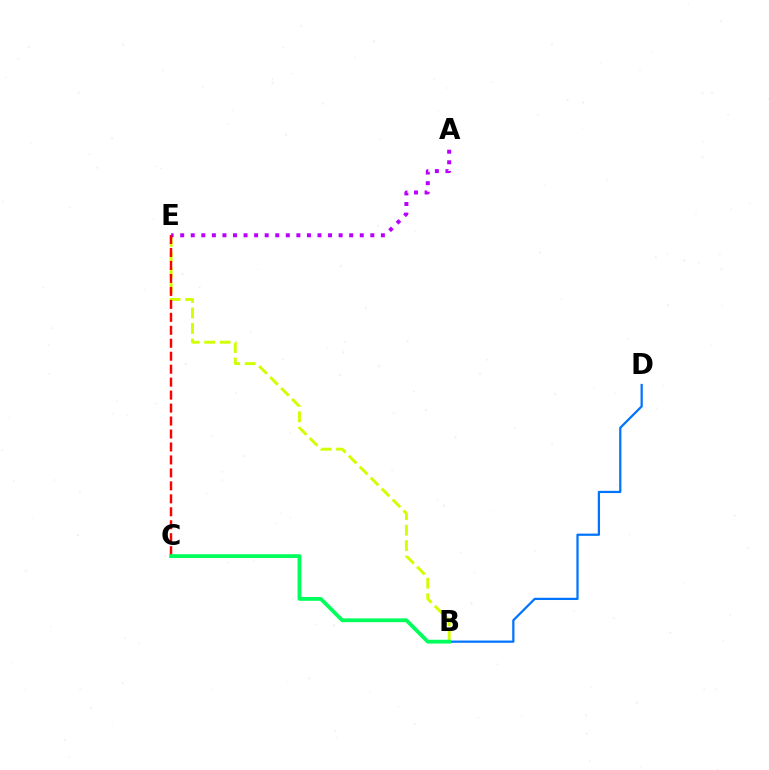{('B', 'E'): [{'color': '#d1ff00', 'line_style': 'dashed', 'thickness': 2.1}], ('A', 'E'): [{'color': '#b900ff', 'line_style': 'dotted', 'thickness': 2.87}], ('C', 'E'): [{'color': '#ff0000', 'line_style': 'dashed', 'thickness': 1.76}], ('B', 'D'): [{'color': '#0074ff', 'line_style': 'solid', 'thickness': 1.61}], ('B', 'C'): [{'color': '#00ff5c', 'line_style': 'solid', 'thickness': 2.74}]}